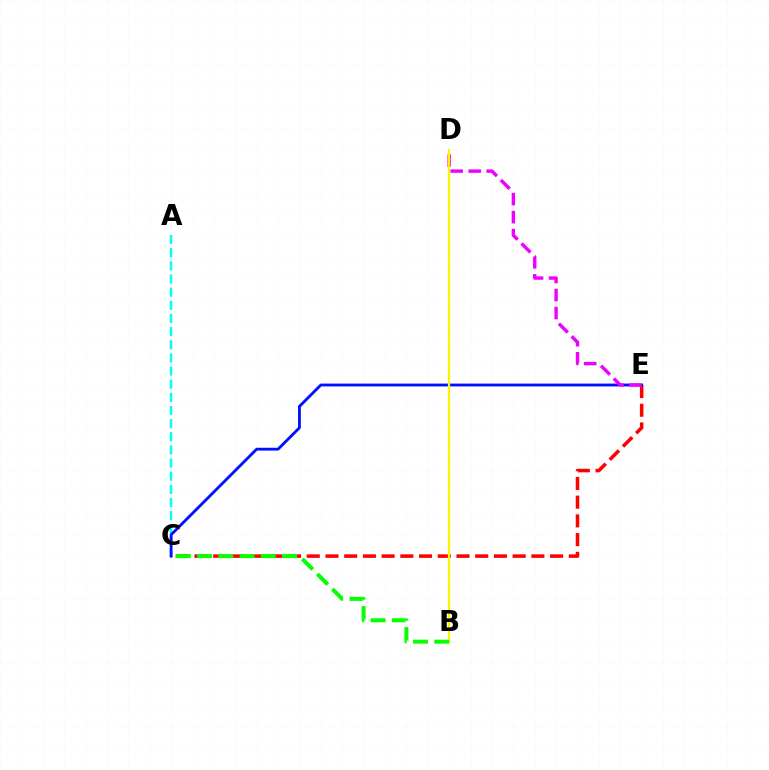{('A', 'C'): [{'color': '#00fff6', 'line_style': 'dashed', 'thickness': 1.79}], ('C', 'E'): [{'color': '#ff0000', 'line_style': 'dashed', 'thickness': 2.54}, {'color': '#0010ff', 'line_style': 'solid', 'thickness': 2.04}], ('D', 'E'): [{'color': '#ee00ff', 'line_style': 'dashed', 'thickness': 2.45}], ('B', 'D'): [{'color': '#fcf500', 'line_style': 'solid', 'thickness': 1.59}], ('B', 'C'): [{'color': '#08ff00', 'line_style': 'dashed', 'thickness': 2.89}]}